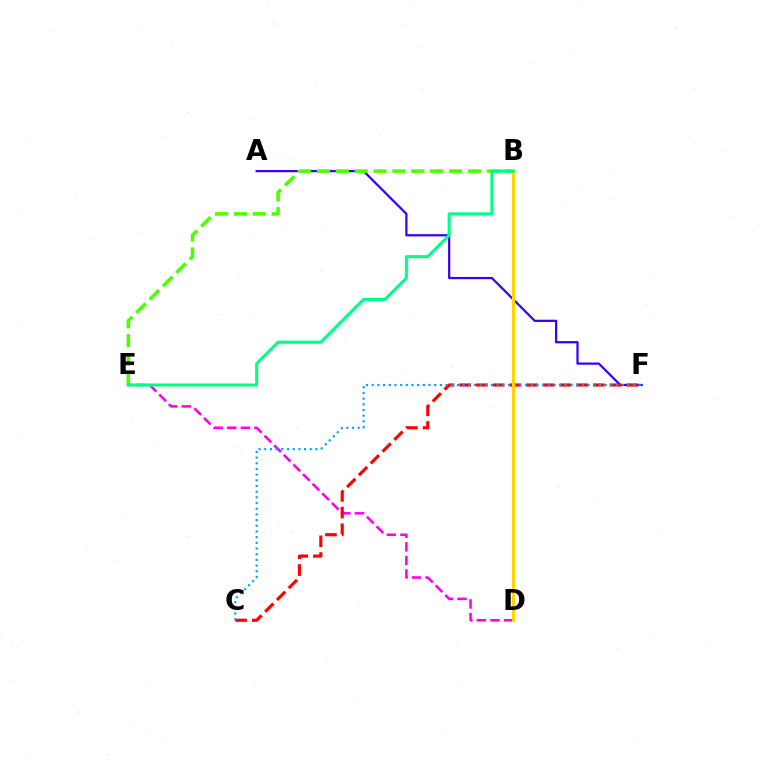{('A', 'F'): [{'color': '#3700ff', 'line_style': 'solid', 'thickness': 1.61}], ('D', 'E'): [{'color': '#ff00ed', 'line_style': 'dashed', 'thickness': 1.85}], ('C', 'F'): [{'color': '#ff0000', 'line_style': 'dashed', 'thickness': 2.27}, {'color': '#009eff', 'line_style': 'dotted', 'thickness': 1.54}], ('B', 'E'): [{'color': '#4fff00', 'line_style': 'dashed', 'thickness': 2.56}, {'color': '#00ff86', 'line_style': 'solid', 'thickness': 2.22}], ('B', 'D'): [{'color': '#ffd500', 'line_style': 'solid', 'thickness': 2.23}]}